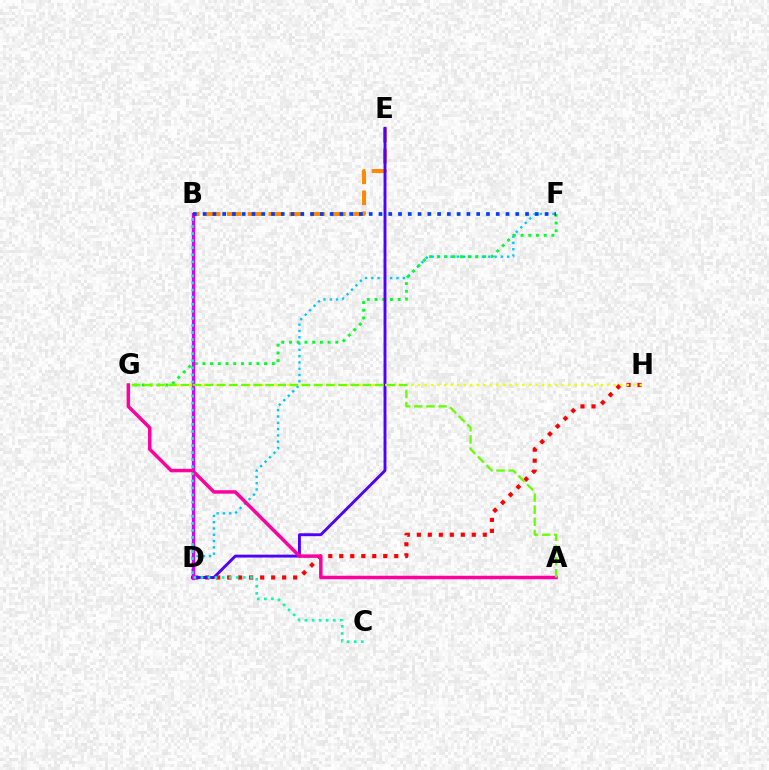{('D', 'F'): [{'color': '#00c7ff', 'line_style': 'dotted', 'thickness': 1.71}], ('D', 'H'): [{'color': '#ff0000', 'line_style': 'dotted', 'thickness': 2.99}], ('B', 'E'): [{'color': '#ff8800', 'line_style': 'dashed', 'thickness': 2.84}], ('F', 'G'): [{'color': '#00ff27', 'line_style': 'dotted', 'thickness': 2.1}], ('D', 'E'): [{'color': '#4f00ff', 'line_style': 'solid', 'thickness': 2.08}], ('G', 'H'): [{'color': '#eeff00', 'line_style': 'dotted', 'thickness': 1.77}], ('B', 'D'): [{'color': '#d600ff', 'line_style': 'solid', 'thickness': 2.4}], ('A', 'G'): [{'color': '#ff00a0', 'line_style': 'solid', 'thickness': 2.5}, {'color': '#66ff00', 'line_style': 'dashed', 'thickness': 1.65}], ('B', 'F'): [{'color': '#003fff', 'line_style': 'dotted', 'thickness': 2.65}], ('B', 'C'): [{'color': '#00ffaf', 'line_style': 'dotted', 'thickness': 1.92}]}